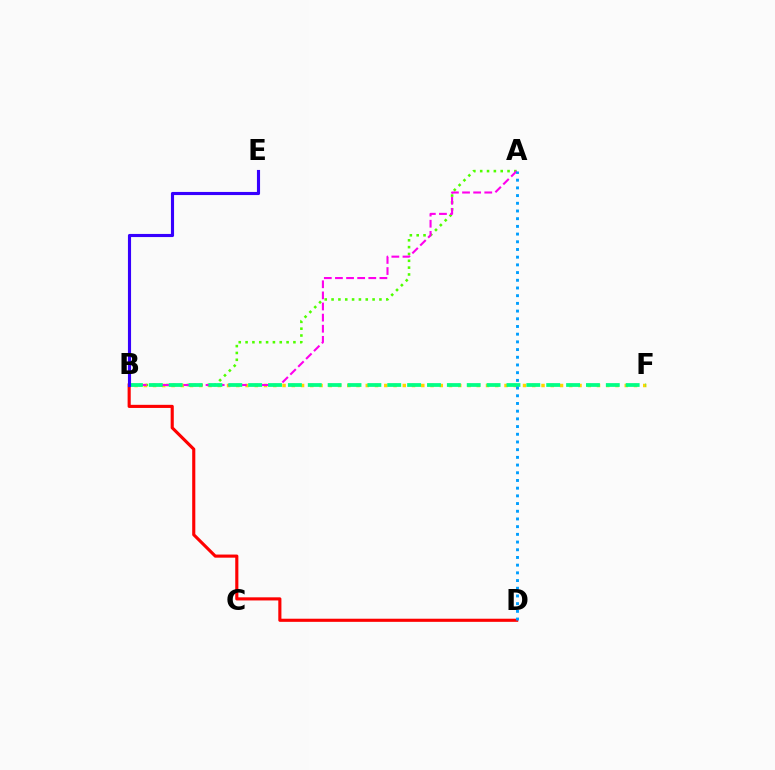{('A', 'B'): [{'color': '#4fff00', 'line_style': 'dotted', 'thickness': 1.86}, {'color': '#ff00ed', 'line_style': 'dashed', 'thickness': 1.51}], ('B', 'F'): [{'color': '#ffd500', 'line_style': 'dotted', 'thickness': 2.51}, {'color': '#00ff86', 'line_style': 'dashed', 'thickness': 2.7}], ('B', 'D'): [{'color': '#ff0000', 'line_style': 'solid', 'thickness': 2.25}], ('A', 'D'): [{'color': '#009eff', 'line_style': 'dotted', 'thickness': 2.09}], ('B', 'E'): [{'color': '#3700ff', 'line_style': 'solid', 'thickness': 2.24}]}